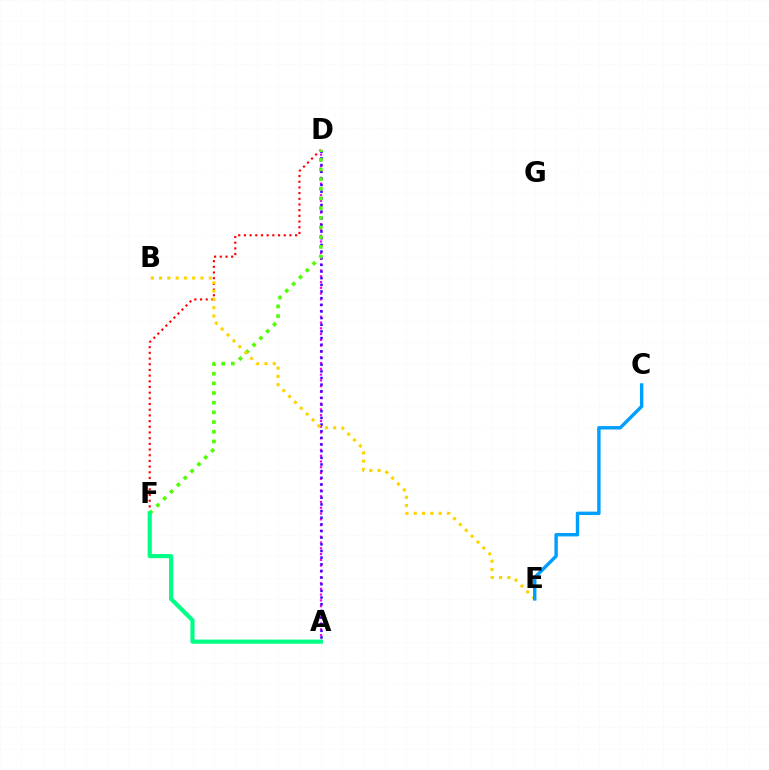{('A', 'D'): [{'color': '#ff00ed', 'line_style': 'dotted', 'thickness': 1.57}, {'color': '#3700ff', 'line_style': 'dotted', 'thickness': 1.81}], ('D', 'F'): [{'color': '#ff0000', 'line_style': 'dotted', 'thickness': 1.55}, {'color': '#4fff00', 'line_style': 'dotted', 'thickness': 2.63}], ('B', 'E'): [{'color': '#ffd500', 'line_style': 'dotted', 'thickness': 2.25}], ('A', 'F'): [{'color': '#00ff86', 'line_style': 'solid', 'thickness': 3.0}], ('C', 'E'): [{'color': '#009eff', 'line_style': 'solid', 'thickness': 2.46}]}